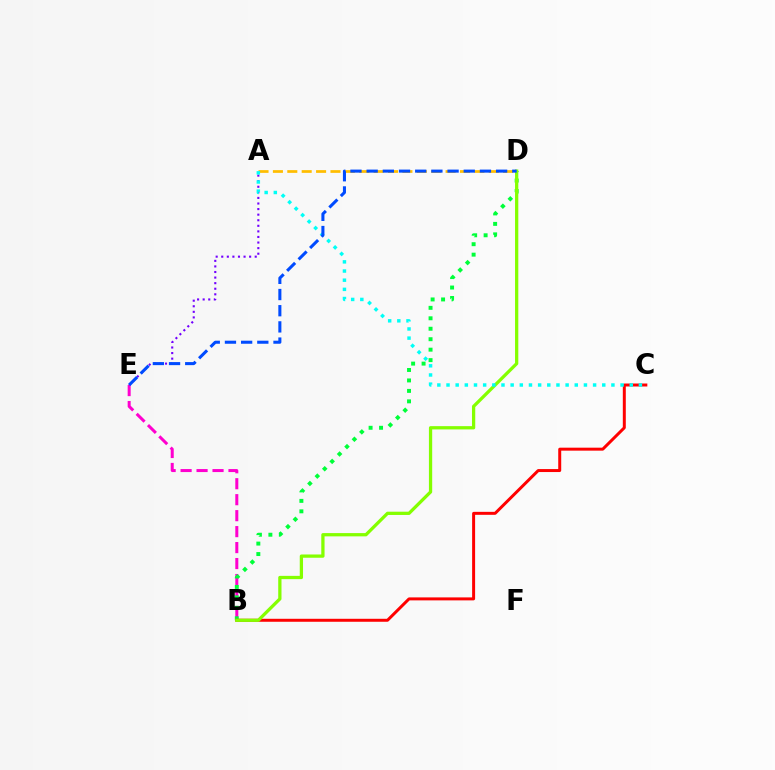{('B', 'E'): [{'color': '#ff00cf', 'line_style': 'dashed', 'thickness': 2.17}], ('B', 'D'): [{'color': '#00ff39', 'line_style': 'dotted', 'thickness': 2.84}, {'color': '#84ff00', 'line_style': 'solid', 'thickness': 2.35}], ('B', 'C'): [{'color': '#ff0000', 'line_style': 'solid', 'thickness': 2.14}], ('A', 'E'): [{'color': '#7200ff', 'line_style': 'dotted', 'thickness': 1.52}], ('A', 'D'): [{'color': '#ffbd00', 'line_style': 'dashed', 'thickness': 1.95}], ('A', 'C'): [{'color': '#00fff6', 'line_style': 'dotted', 'thickness': 2.49}], ('D', 'E'): [{'color': '#004bff', 'line_style': 'dashed', 'thickness': 2.2}]}